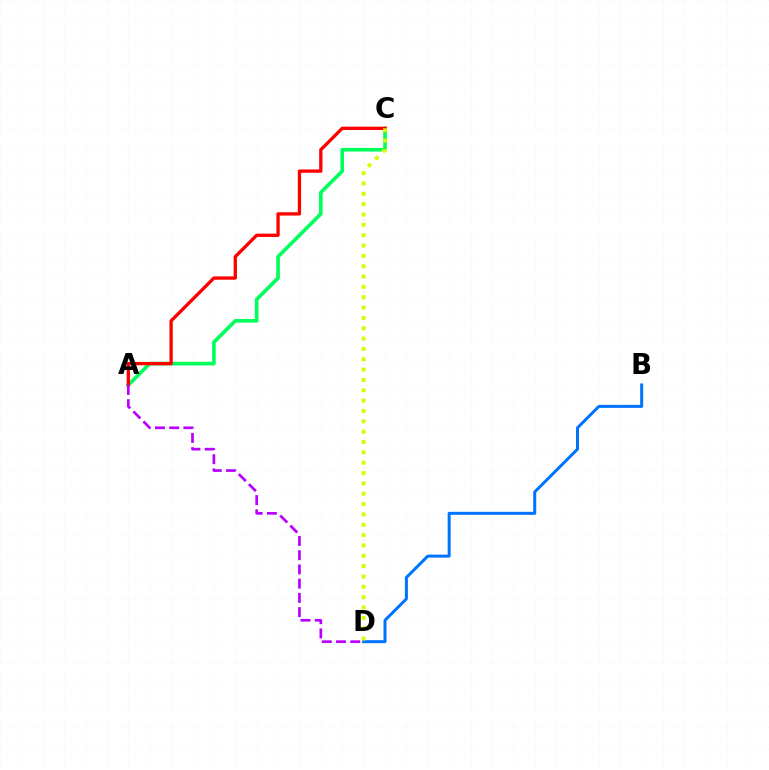{('A', 'C'): [{'color': '#00ff5c', 'line_style': 'solid', 'thickness': 2.63}, {'color': '#ff0000', 'line_style': 'solid', 'thickness': 2.38}], ('A', 'D'): [{'color': '#b900ff', 'line_style': 'dashed', 'thickness': 1.93}], ('B', 'D'): [{'color': '#0074ff', 'line_style': 'solid', 'thickness': 2.17}], ('C', 'D'): [{'color': '#d1ff00', 'line_style': 'dotted', 'thickness': 2.81}]}